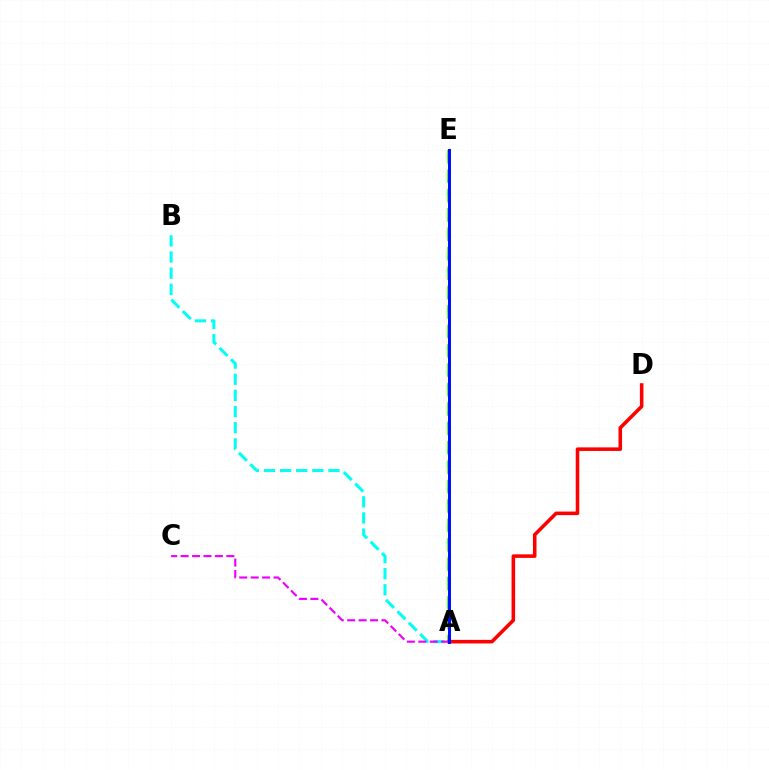{('A', 'E'): [{'color': '#08ff00', 'line_style': 'dashed', 'thickness': 2.64}, {'color': '#fcf500', 'line_style': 'dashed', 'thickness': 1.75}, {'color': '#0010ff', 'line_style': 'solid', 'thickness': 2.17}], ('A', 'D'): [{'color': '#ff0000', 'line_style': 'solid', 'thickness': 2.57}], ('A', 'B'): [{'color': '#00fff6', 'line_style': 'dashed', 'thickness': 2.19}], ('A', 'C'): [{'color': '#ee00ff', 'line_style': 'dashed', 'thickness': 1.55}]}